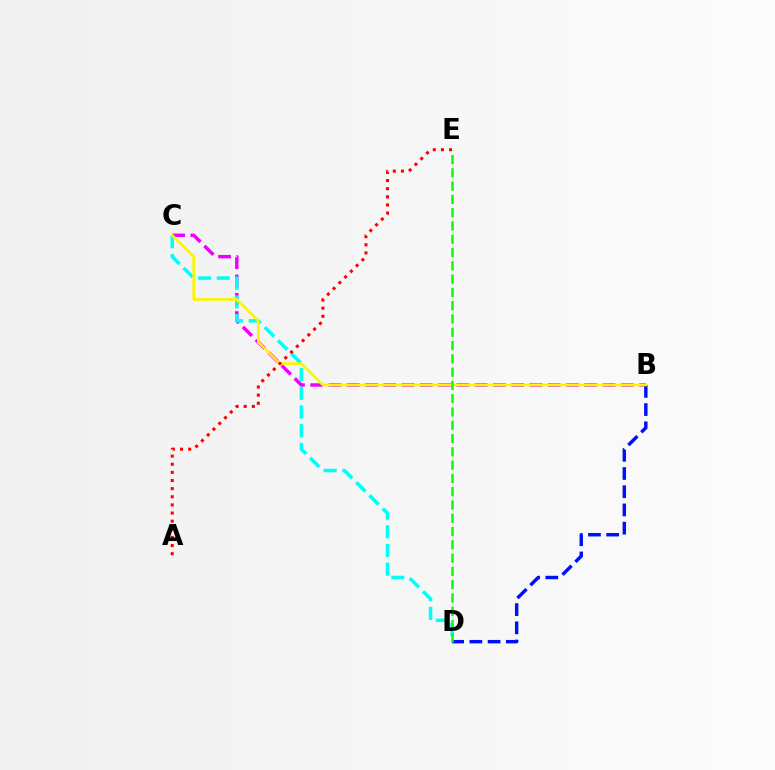{('B', 'C'): [{'color': '#ee00ff', 'line_style': 'dashed', 'thickness': 2.48}, {'color': '#fcf500', 'line_style': 'solid', 'thickness': 1.91}], ('C', 'D'): [{'color': '#00fff6', 'line_style': 'dashed', 'thickness': 2.54}], ('B', 'D'): [{'color': '#0010ff', 'line_style': 'dashed', 'thickness': 2.47}], ('A', 'E'): [{'color': '#ff0000', 'line_style': 'dotted', 'thickness': 2.21}], ('D', 'E'): [{'color': '#08ff00', 'line_style': 'dashed', 'thickness': 1.81}]}